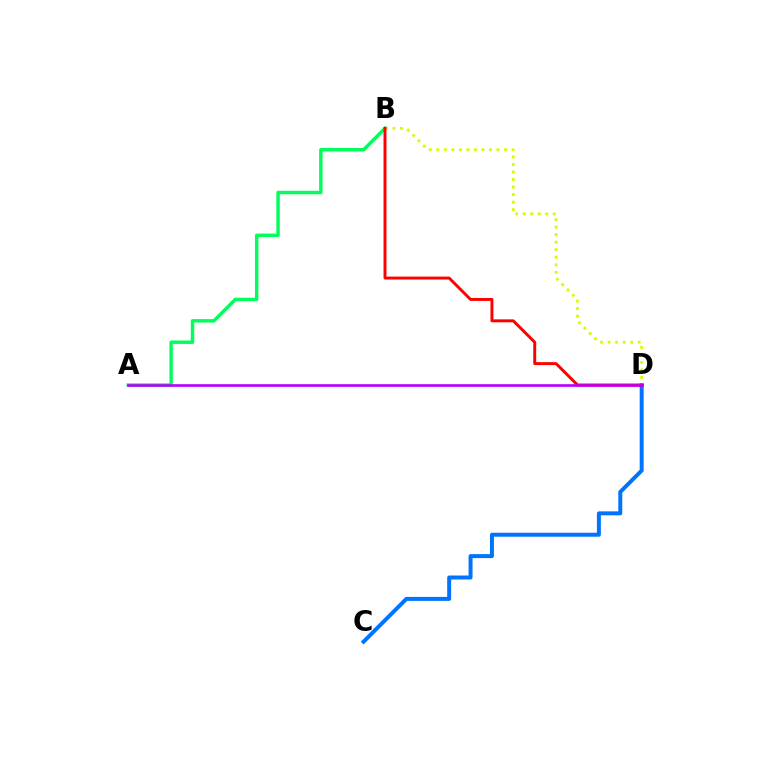{('C', 'D'): [{'color': '#0074ff', 'line_style': 'solid', 'thickness': 2.86}], ('A', 'B'): [{'color': '#00ff5c', 'line_style': 'solid', 'thickness': 2.48}], ('B', 'D'): [{'color': '#d1ff00', 'line_style': 'dotted', 'thickness': 2.05}, {'color': '#ff0000', 'line_style': 'solid', 'thickness': 2.11}], ('A', 'D'): [{'color': '#b900ff', 'line_style': 'solid', 'thickness': 1.91}]}